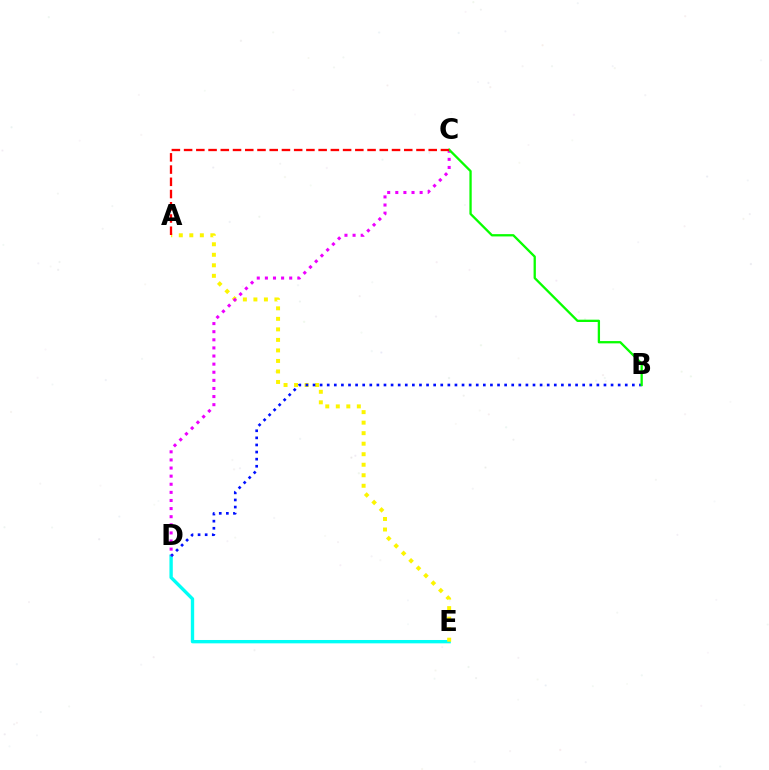{('D', 'E'): [{'color': '#00fff6', 'line_style': 'solid', 'thickness': 2.41}], ('A', 'E'): [{'color': '#fcf500', 'line_style': 'dotted', 'thickness': 2.86}], ('B', 'D'): [{'color': '#0010ff', 'line_style': 'dotted', 'thickness': 1.93}], ('C', 'D'): [{'color': '#ee00ff', 'line_style': 'dotted', 'thickness': 2.2}], ('B', 'C'): [{'color': '#08ff00', 'line_style': 'solid', 'thickness': 1.66}], ('A', 'C'): [{'color': '#ff0000', 'line_style': 'dashed', 'thickness': 1.66}]}